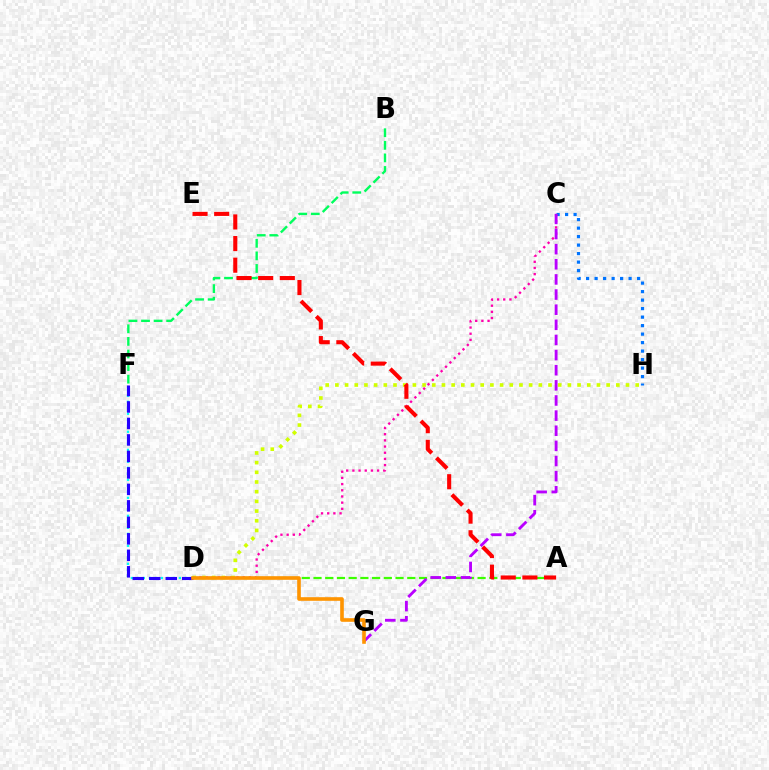{('C', 'H'): [{'color': '#0074ff', 'line_style': 'dotted', 'thickness': 2.31}], ('D', 'F'): [{'color': '#00fff6', 'line_style': 'dotted', 'thickness': 1.63}, {'color': '#2500ff', 'line_style': 'dashed', 'thickness': 2.24}], ('A', 'D'): [{'color': '#3dff00', 'line_style': 'dashed', 'thickness': 1.59}], ('C', 'D'): [{'color': '#ff00ac', 'line_style': 'dotted', 'thickness': 1.68}], ('D', 'H'): [{'color': '#d1ff00', 'line_style': 'dotted', 'thickness': 2.63}], ('B', 'F'): [{'color': '#00ff5c', 'line_style': 'dashed', 'thickness': 1.71}], ('C', 'G'): [{'color': '#b900ff', 'line_style': 'dashed', 'thickness': 2.06}], ('A', 'E'): [{'color': '#ff0000', 'line_style': 'dashed', 'thickness': 2.94}], ('D', 'G'): [{'color': '#ff9400', 'line_style': 'solid', 'thickness': 2.6}]}